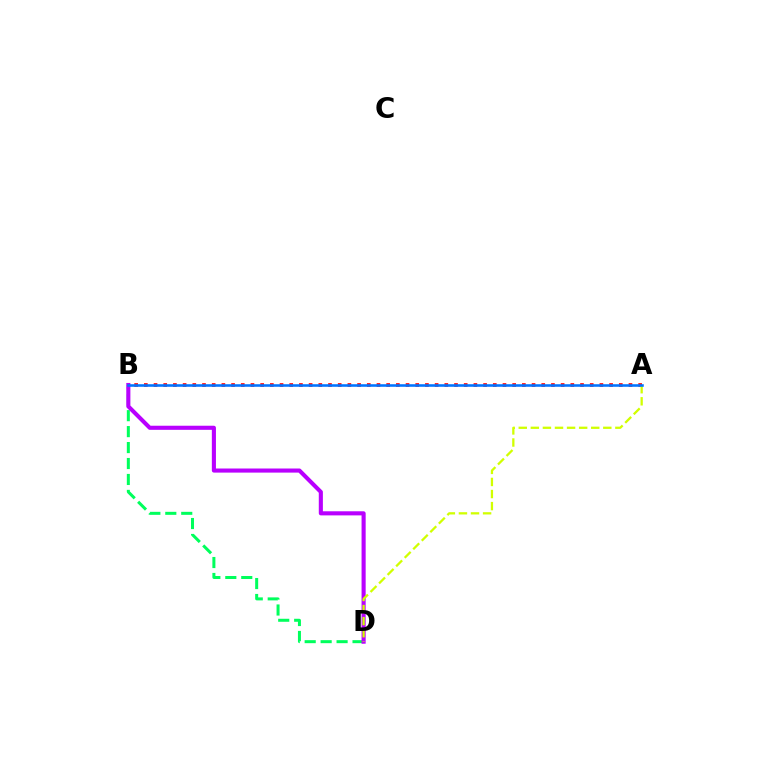{('B', 'D'): [{'color': '#00ff5c', 'line_style': 'dashed', 'thickness': 2.17}, {'color': '#b900ff', 'line_style': 'solid', 'thickness': 2.95}], ('A', 'B'): [{'color': '#ff0000', 'line_style': 'dotted', 'thickness': 2.63}, {'color': '#0074ff', 'line_style': 'solid', 'thickness': 1.85}], ('A', 'D'): [{'color': '#d1ff00', 'line_style': 'dashed', 'thickness': 1.64}]}